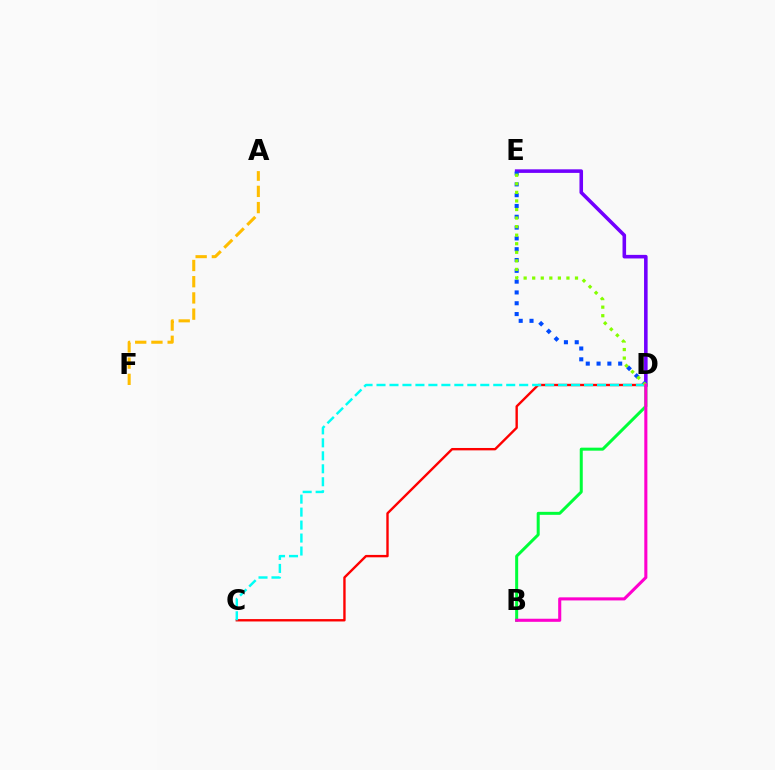{('C', 'D'): [{'color': '#ff0000', 'line_style': 'solid', 'thickness': 1.72}, {'color': '#00fff6', 'line_style': 'dashed', 'thickness': 1.76}], ('D', 'E'): [{'color': '#7200ff', 'line_style': 'solid', 'thickness': 2.57}, {'color': '#004bff', 'line_style': 'dotted', 'thickness': 2.94}, {'color': '#84ff00', 'line_style': 'dotted', 'thickness': 2.33}], ('B', 'D'): [{'color': '#00ff39', 'line_style': 'solid', 'thickness': 2.16}, {'color': '#ff00cf', 'line_style': 'solid', 'thickness': 2.22}], ('A', 'F'): [{'color': '#ffbd00', 'line_style': 'dashed', 'thickness': 2.2}]}